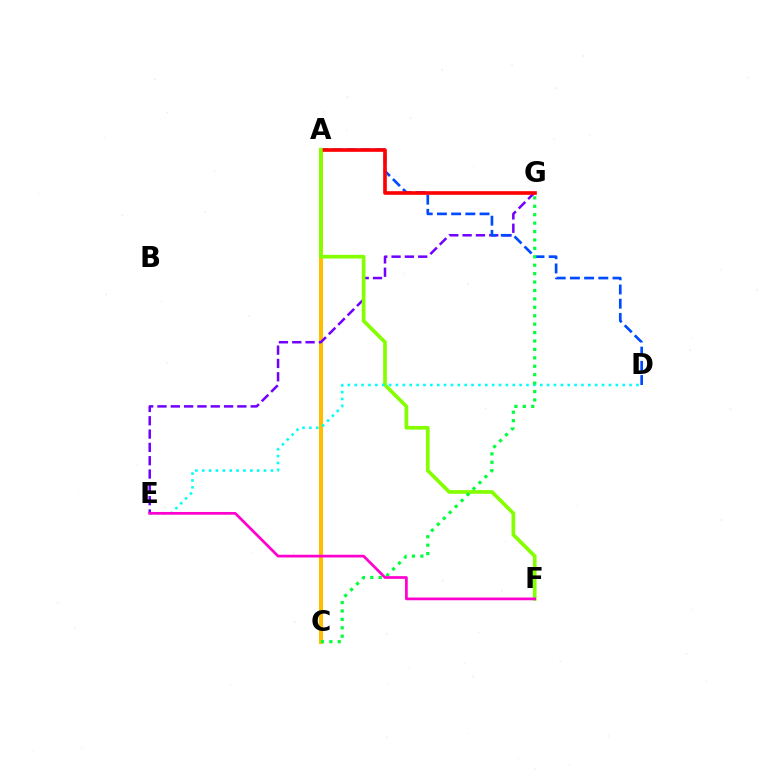{('A', 'C'): [{'color': '#ffbd00', 'line_style': 'solid', 'thickness': 2.93}], ('E', 'G'): [{'color': '#7200ff', 'line_style': 'dashed', 'thickness': 1.81}], ('A', 'D'): [{'color': '#004bff', 'line_style': 'dashed', 'thickness': 1.93}], ('A', 'G'): [{'color': '#ff0000', 'line_style': 'solid', 'thickness': 2.61}], ('A', 'F'): [{'color': '#84ff00', 'line_style': 'solid', 'thickness': 2.65}], ('D', 'E'): [{'color': '#00fff6', 'line_style': 'dotted', 'thickness': 1.87}], ('C', 'G'): [{'color': '#00ff39', 'line_style': 'dotted', 'thickness': 2.29}], ('E', 'F'): [{'color': '#ff00cf', 'line_style': 'solid', 'thickness': 1.96}]}